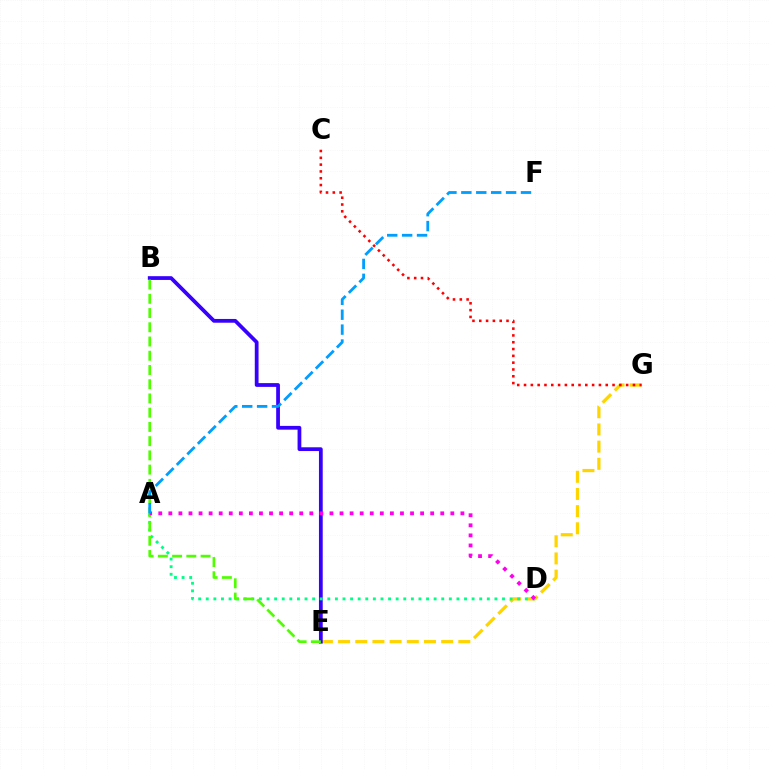{('E', 'G'): [{'color': '#ffd500', 'line_style': 'dashed', 'thickness': 2.33}], ('B', 'E'): [{'color': '#3700ff', 'line_style': 'solid', 'thickness': 2.71}, {'color': '#4fff00', 'line_style': 'dashed', 'thickness': 1.93}], ('C', 'G'): [{'color': '#ff0000', 'line_style': 'dotted', 'thickness': 1.85}], ('A', 'D'): [{'color': '#00ff86', 'line_style': 'dotted', 'thickness': 2.06}, {'color': '#ff00ed', 'line_style': 'dotted', 'thickness': 2.74}], ('A', 'F'): [{'color': '#009eff', 'line_style': 'dashed', 'thickness': 2.03}]}